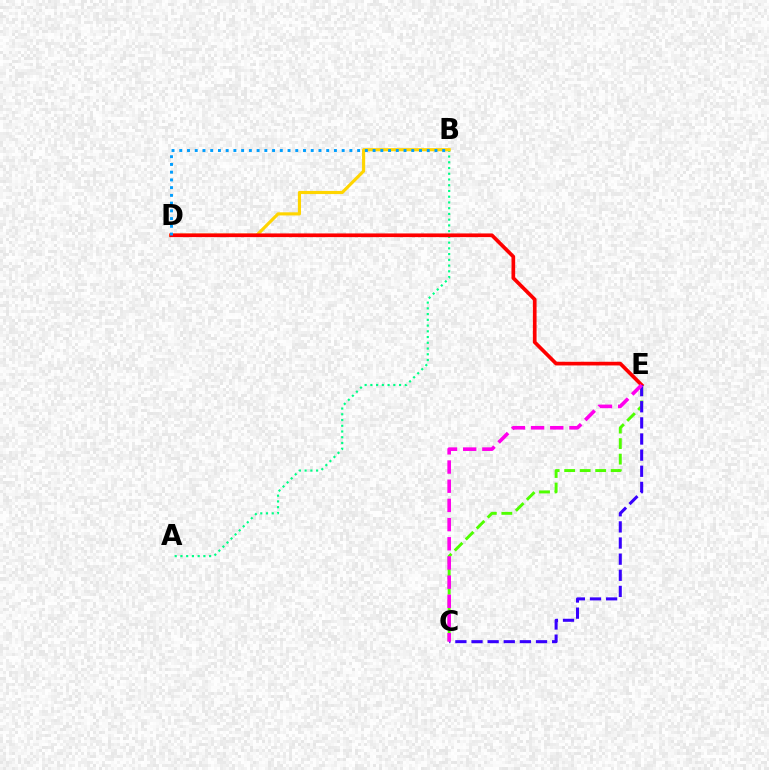{('A', 'B'): [{'color': '#00ff86', 'line_style': 'dotted', 'thickness': 1.56}], ('C', 'E'): [{'color': '#4fff00', 'line_style': 'dashed', 'thickness': 2.11}, {'color': '#3700ff', 'line_style': 'dashed', 'thickness': 2.19}, {'color': '#ff00ed', 'line_style': 'dashed', 'thickness': 2.61}], ('B', 'D'): [{'color': '#ffd500', 'line_style': 'solid', 'thickness': 2.26}, {'color': '#009eff', 'line_style': 'dotted', 'thickness': 2.1}], ('D', 'E'): [{'color': '#ff0000', 'line_style': 'solid', 'thickness': 2.65}]}